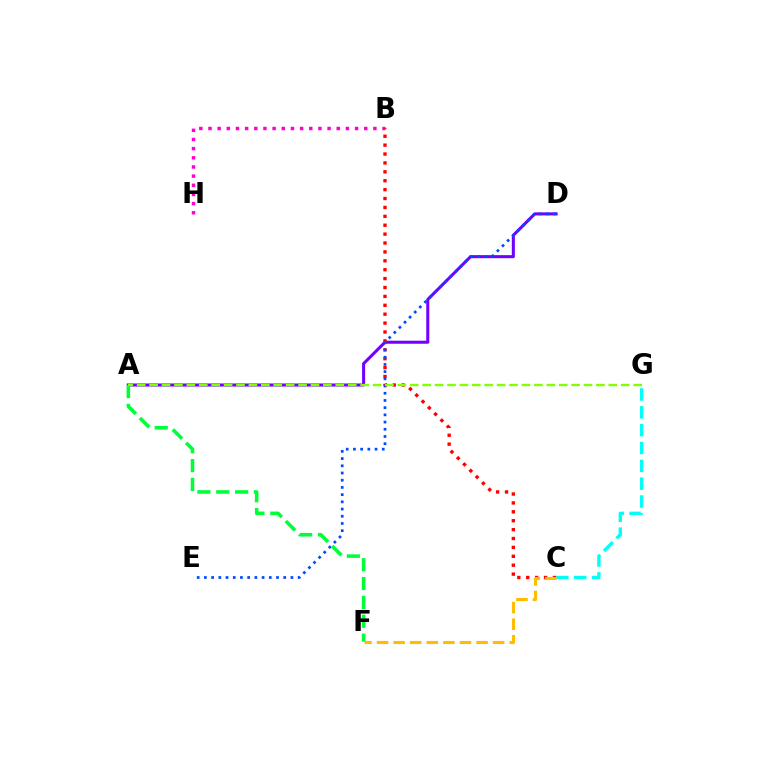{('B', 'H'): [{'color': '#ff00cf', 'line_style': 'dotted', 'thickness': 2.49}], ('A', 'D'): [{'color': '#7200ff', 'line_style': 'solid', 'thickness': 2.2}], ('C', 'G'): [{'color': '#00fff6', 'line_style': 'dashed', 'thickness': 2.42}], ('B', 'C'): [{'color': '#ff0000', 'line_style': 'dotted', 'thickness': 2.42}], ('C', 'F'): [{'color': '#ffbd00', 'line_style': 'dashed', 'thickness': 2.25}], ('D', 'E'): [{'color': '#004bff', 'line_style': 'dotted', 'thickness': 1.96}], ('A', 'F'): [{'color': '#00ff39', 'line_style': 'dashed', 'thickness': 2.56}], ('A', 'G'): [{'color': '#84ff00', 'line_style': 'dashed', 'thickness': 1.69}]}